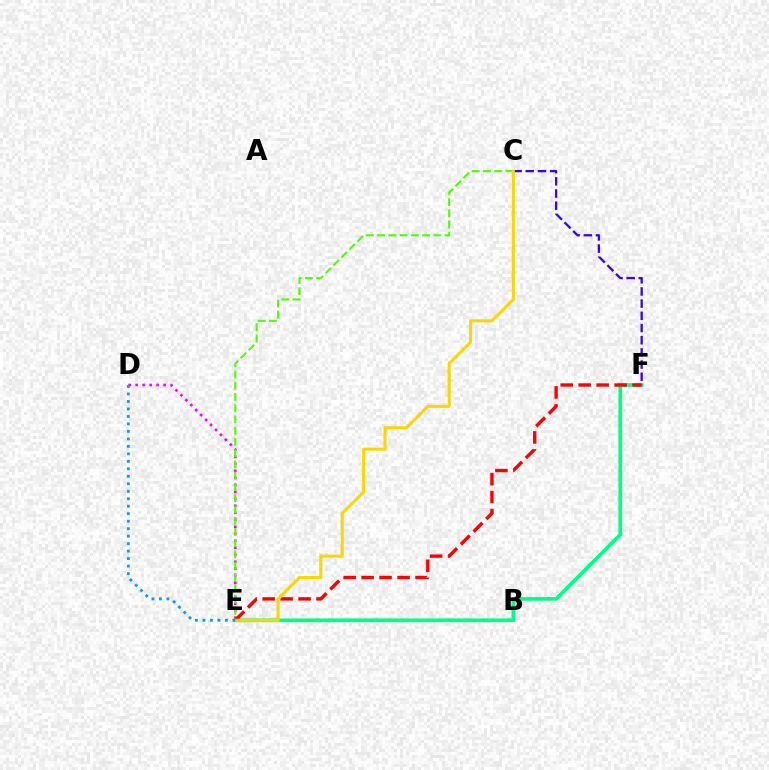{('D', 'E'): [{'color': '#ff00ed', 'line_style': 'dotted', 'thickness': 1.9}, {'color': '#009eff', 'line_style': 'dotted', 'thickness': 2.03}], ('E', 'F'): [{'color': '#00ff86', 'line_style': 'solid', 'thickness': 2.65}, {'color': '#ff0000', 'line_style': 'dashed', 'thickness': 2.44}], ('C', 'F'): [{'color': '#3700ff', 'line_style': 'dashed', 'thickness': 1.66}], ('C', 'E'): [{'color': '#4fff00', 'line_style': 'dashed', 'thickness': 1.53}, {'color': '#ffd500', 'line_style': 'solid', 'thickness': 2.19}]}